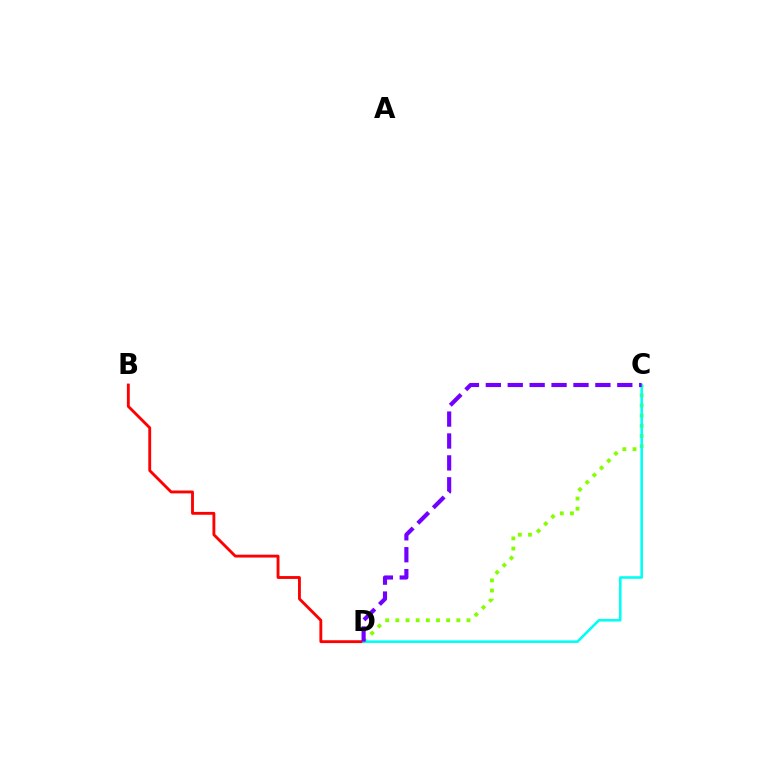{('C', 'D'): [{'color': '#84ff00', 'line_style': 'dotted', 'thickness': 2.76}, {'color': '#00fff6', 'line_style': 'solid', 'thickness': 1.86}, {'color': '#7200ff', 'line_style': 'dashed', 'thickness': 2.98}], ('B', 'D'): [{'color': '#ff0000', 'line_style': 'solid', 'thickness': 2.05}]}